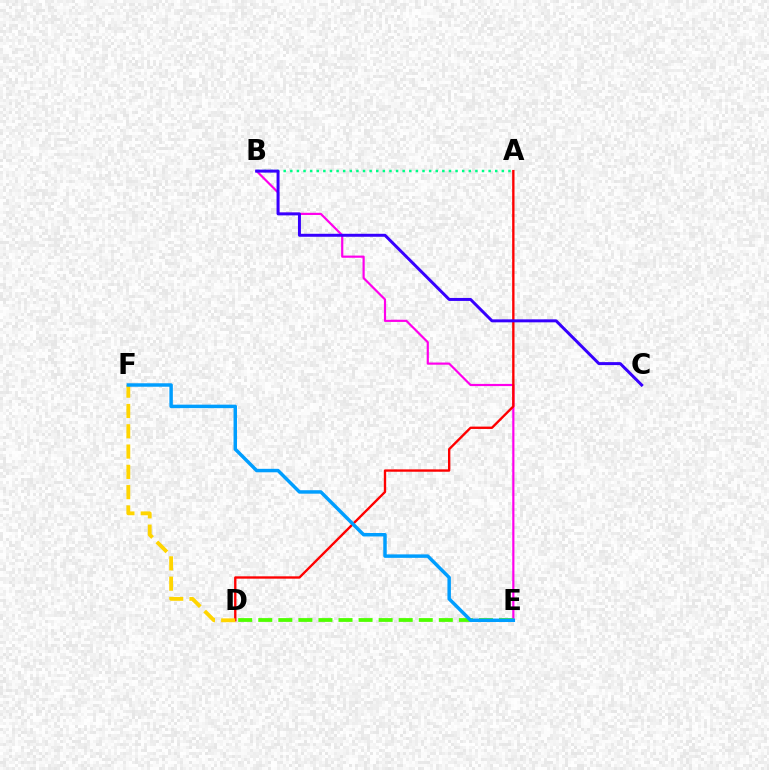{('B', 'E'): [{'color': '#ff00ed', 'line_style': 'solid', 'thickness': 1.57}], ('A', 'D'): [{'color': '#ff0000', 'line_style': 'solid', 'thickness': 1.7}], ('A', 'B'): [{'color': '#00ff86', 'line_style': 'dotted', 'thickness': 1.8}], ('D', 'F'): [{'color': '#ffd500', 'line_style': 'dashed', 'thickness': 2.76}], ('B', 'C'): [{'color': '#3700ff', 'line_style': 'solid', 'thickness': 2.14}], ('D', 'E'): [{'color': '#4fff00', 'line_style': 'dashed', 'thickness': 2.73}], ('E', 'F'): [{'color': '#009eff', 'line_style': 'solid', 'thickness': 2.49}]}